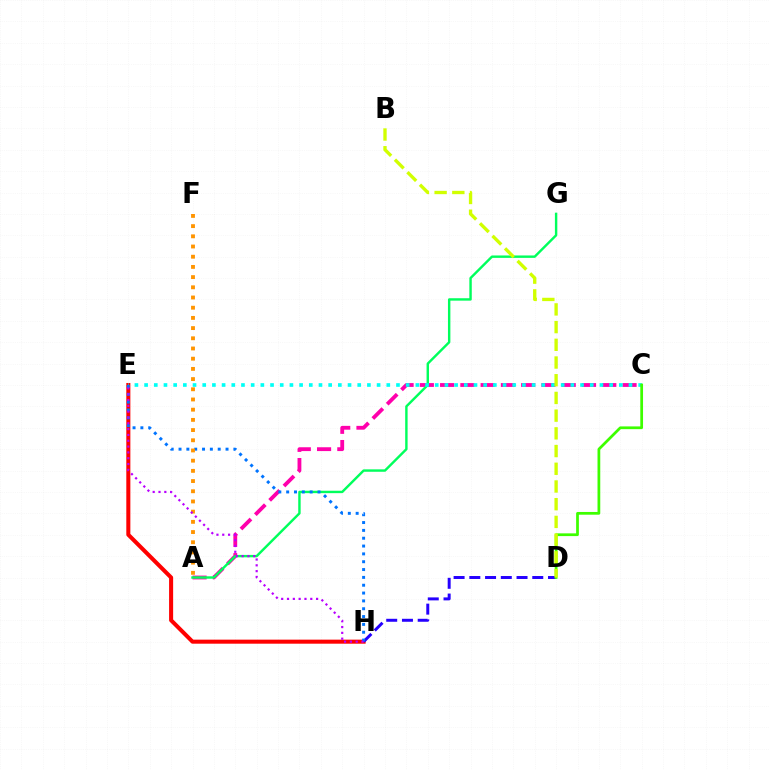{('A', 'C'): [{'color': '#ff00ac', 'line_style': 'dashed', 'thickness': 2.75}], ('E', 'H'): [{'color': '#ff0000', 'line_style': 'solid', 'thickness': 2.91}, {'color': '#0074ff', 'line_style': 'dotted', 'thickness': 2.13}, {'color': '#b900ff', 'line_style': 'dotted', 'thickness': 1.58}], ('A', 'G'): [{'color': '#00ff5c', 'line_style': 'solid', 'thickness': 1.74}], ('C', 'E'): [{'color': '#00fff6', 'line_style': 'dotted', 'thickness': 2.63}], ('D', 'H'): [{'color': '#2500ff', 'line_style': 'dashed', 'thickness': 2.14}], ('A', 'F'): [{'color': '#ff9400', 'line_style': 'dotted', 'thickness': 2.77}], ('C', 'D'): [{'color': '#3dff00', 'line_style': 'solid', 'thickness': 1.97}], ('B', 'D'): [{'color': '#d1ff00', 'line_style': 'dashed', 'thickness': 2.41}]}